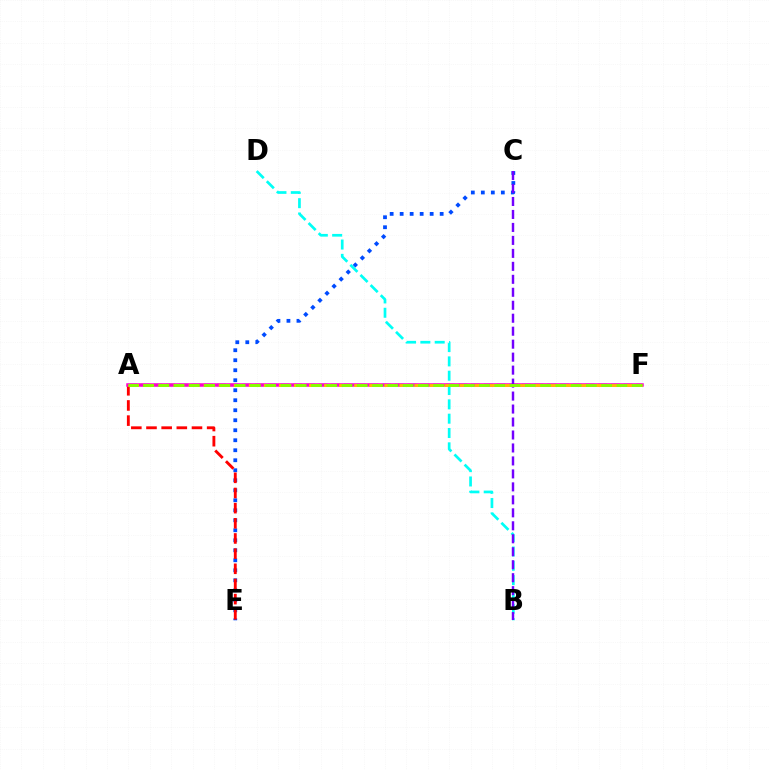{('C', 'E'): [{'color': '#004bff', 'line_style': 'dotted', 'thickness': 2.72}], ('A', 'E'): [{'color': '#ff0000', 'line_style': 'dashed', 'thickness': 2.06}], ('B', 'D'): [{'color': '#00fff6', 'line_style': 'dashed', 'thickness': 1.95}], ('A', 'F'): [{'color': '#00ff39', 'line_style': 'dashed', 'thickness': 1.73}, {'color': '#ff00cf', 'line_style': 'solid', 'thickness': 2.52}, {'color': '#ffbd00', 'line_style': 'dashed', 'thickness': 2.04}, {'color': '#84ff00', 'line_style': 'dashed', 'thickness': 2.07}], ('B', 'C'): [{'color': '#7200ff', 'line_style': 'dashed', 'thickness': 1.76}]}